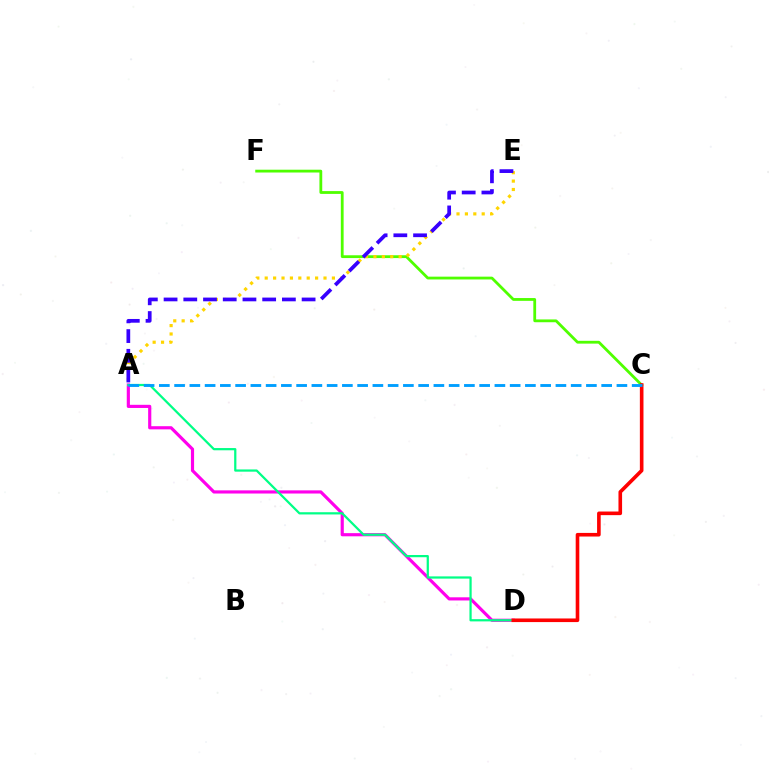{('C', 'F'): [{'color': '#4fff00', 'line_style': 'solid', 'thickness': 2.01}], ('A', 'E'): [{'color': '#ffd500', 'line_style': 'dotted', 'thickness': 2.28}, {'color': '#3700ff', 'line_style': 'dashed', 'thickness': 2.68}], ('A', 'D'): [{'color': '#ff00ed', 'line_style': 'solid', 'thickness': 2.28}, {'color': '#00ff86', 'line_style': 'solid', 'thickness': 1.61}], ('C', 'D'): [{'color': '#ff0000', 'line_style': 'solid', 'thickness': 2.6}], ('A', 'C'): [{'color': '#009eff', 'line_style': 'dashed', 'thickness': 2.07}]}